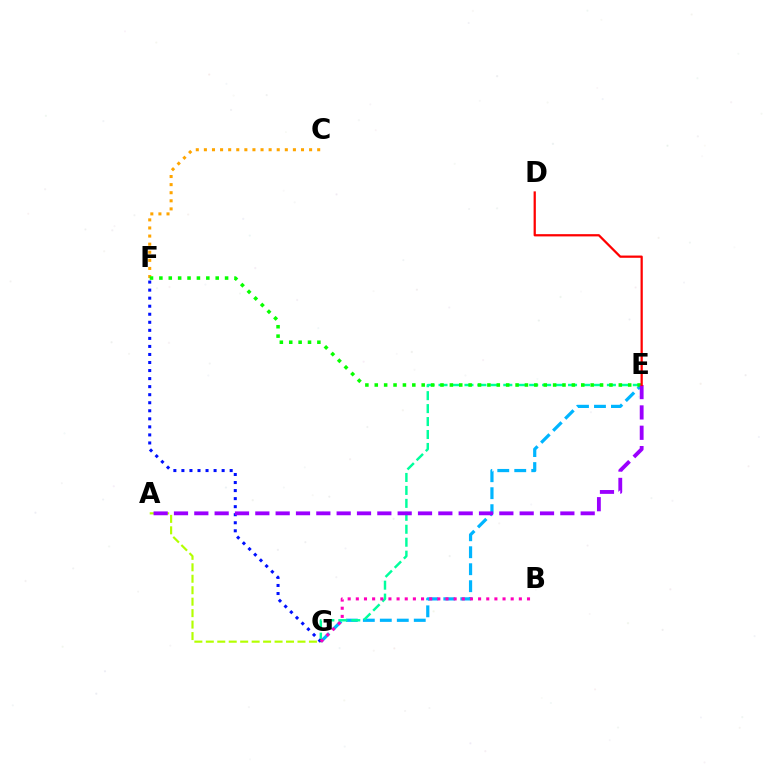{('C', 'F'): [{'color': '#ffa500', 'line_style': 'dotted', 'thickness': 2.2}], ('E', 'G'): [{'color': '#00b5ff', 'line_style': 'dashed', 'thickness': 2.31}, {'color': '#00ff9d', 'line_style': 'dashed', 'thickness': 1.76}], ('A', 'G'): [{'color': '#b3ff00', 'line_style': 'dashed', 'thickness': 1.56}], ('F', 'G'): [{'color': '#0010ff', 'line_style': 'dotted', 'thickness': 2.19}], ('E', 'F'): [{'color': '#08ff00', 'line_style': 'dotted', 'thickness': 2.55}], ('B', 'G'): [{'color': '#ff00bd', 'line_style': 'dotted', 'thickness': 2.21}], ('A', 'E'): [{'color': '#9b00ff', 'line_style': 'dashed', 'thickness': 2.76}], ('D', 'E'): [{'color': '#ff0000', 'line_style': 'solid', 'thickness': 1.62}]}